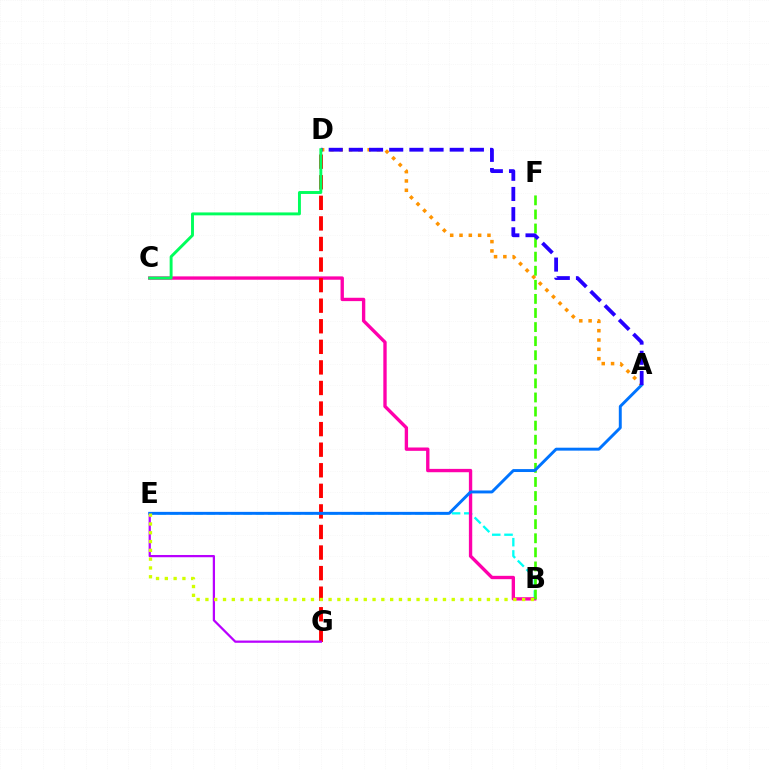{('B', 'E'): [{'color': '#00fff6', 'line_style': 'dashed', 'thickness': 1.67}, {'color': '#d1ff00', 'line_style': 'dotted', 'thickness': 2.39}], ('B', 'C'): [{'color': '#ff00ac', 'line_style': 'solid', 'thickness': 2.41}], ('A', 'D'): [{'color': '#ff9400', 'line_style': 'dotted', 'thickness': 2.53}, {'color': '#2500ff', 'line_style': 'dashed', 'thickness': 2.74}], ('B', 'F'): [{'color': '#3dff00', 'line_style': 'dashed', 'thickness': 1.91}], ('D', 'G'): [{'color': '#ff0000', 'line_style': 'dashed', 'thickness': 2.79}], ('E', 'G'): [{'color': '#b900ff', 'line_style': 'solid', 'thickness': 1.62}], ('A', 'E'): [{'color': '#0074ff', 'line_style': 'solid', 'thickness': 2.11}], ('C', 'D'): [{'color': '#00ff5c', 'line_style': 'solid', 'thickness': 2.1}]}